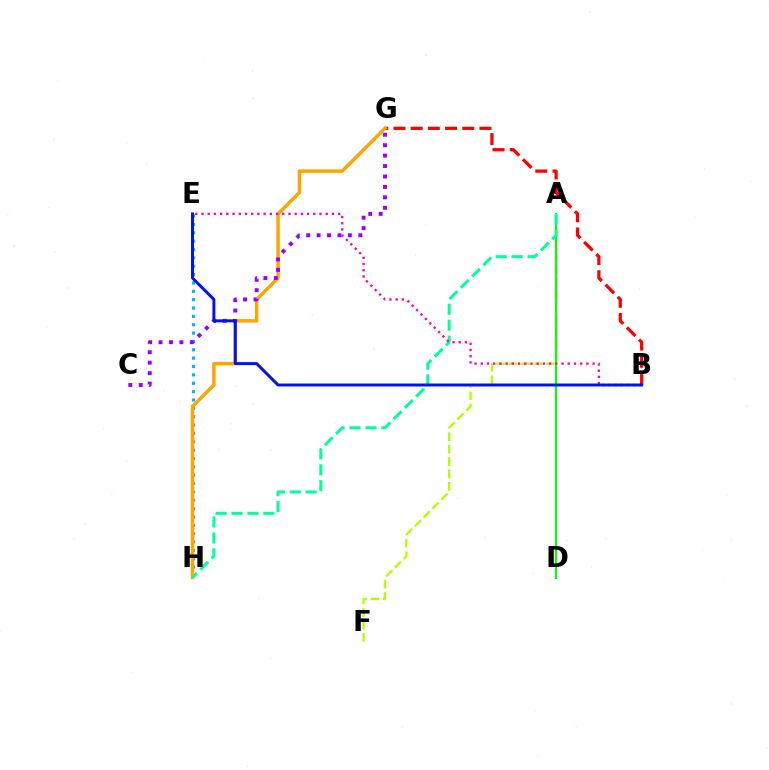{('E', 'H'): [{'color': '#00b5ff', 'line_style': 'dotted', 'thickness': 2.27}], ('B', 'G'): [{'color': '#ff0000', 'line_style': 'dashed', 'thickness': 2.34}], ('A', 'F'): [{'color': '#b3ff00', 'line_style': 'dashed', 'thickness': 1.69}], ('G', 'H'): [{'color': '#ffa500', 'line_style': 'solid', 'thickness': 2.5}], ('A', 'D'): [{'color': '#08ff00', 'line_style': 'solid', 'thickness': 1.52}], ('A', 'H'): [{'color': '#00ff9d', 'line_style': 'dashed', 'thickness': 2.16}], ('C', 'G'): [{'color': '#9b00ff', 'line_style': 'dotted', 'thickness': 2.83}], ('B', 'E'): [{'color': '#ff00bd', 'line_style': 'dotted', 'thickness': 1.69}, {'color': '#0010ff', 'line_style': 'solid', 'thickness': 2.13}]}